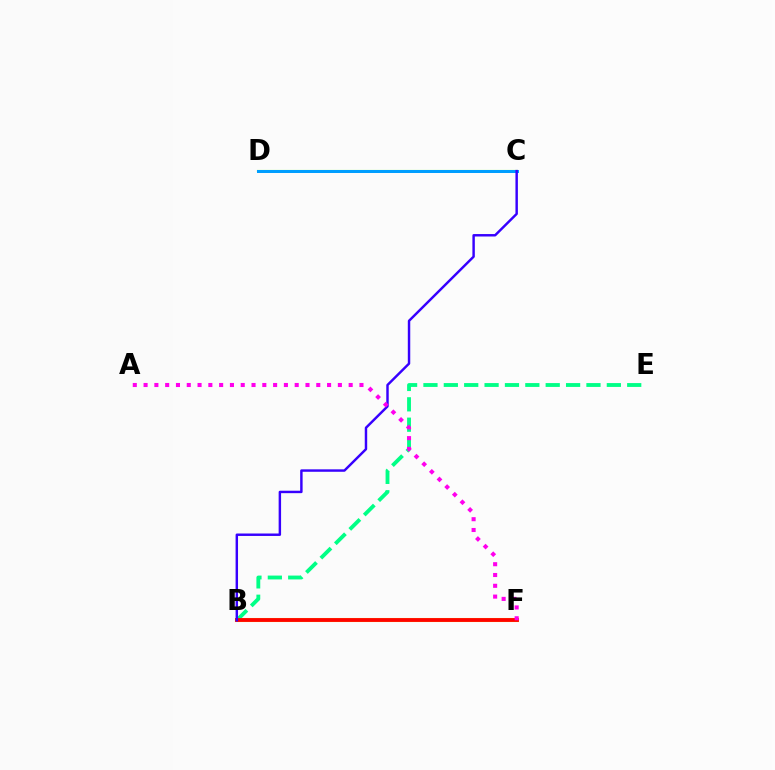{('C', 'D'): [{'color': '#4fff00', 'line_style': 'solid', 'thickness': 1.53}, {'color': '#009eff', 'line_style': 'solid', 'thickness': 2.15}], ('B', 'F'): [{'color': '#ffd500', 'line_style': 'solid', 'thickness': 2.93}, {'color': '#ff0000', 'line_style': 'solid', 'thickness': 2.72}], ('B', 'E'): [{'color': '#00ff86', 'line_style': 'dashed', 'thickness': 2.77}], ('B', 'C'): [{'color': '#3700ff', 'line_style': 'solid', 'thickness': 1.76}], ('A', 'F'): [{'color': '#ff00ed', 'line_style': 'dotted', 'thickness': 2.93}]}